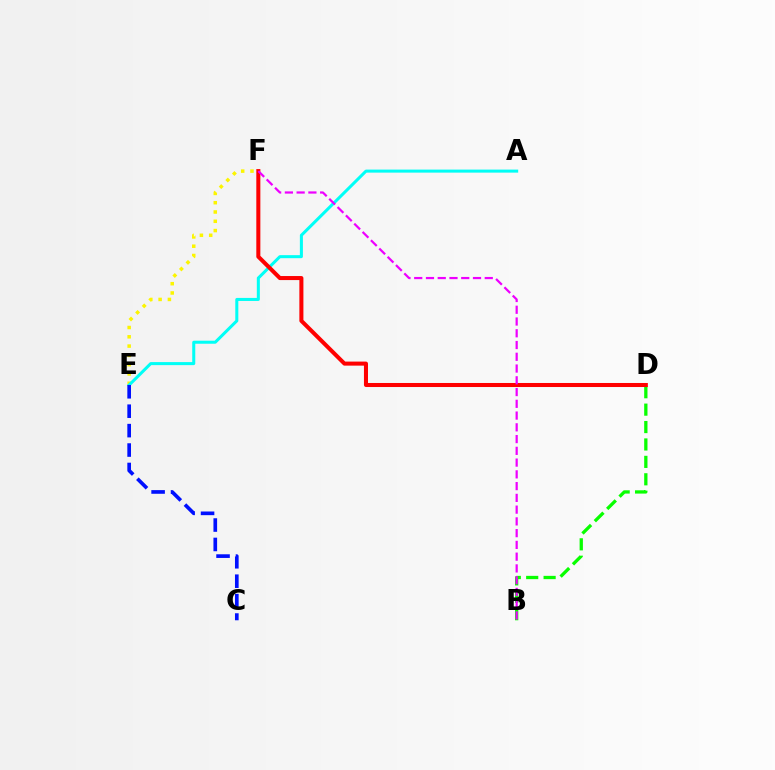{('E', 'F'): [{'color': '#fcf500', 'line_style': 'dotted', 'thickness': 2.52}], ('B', 'D'): [{'color': '#08ff00', 'line_style': 'dashed', 'thickness': 2.37}], ('A', 'E'): [{'color': '#00fff6', 'line_style': 'solid', 'thickness': 2.18}], ('C', 'E'): [{'color': '#0010ff', 'line_style': 'dashed', 'thickness': 2.64}], ('D', 'F'): [{'color': '#ff0000', 'line_style': 'solid', 'thickness': 2.91}], ('B', 'F'): [{'color': '#ee00ff', 'line_style': 'dashed', 'thickness': 1.6}]}